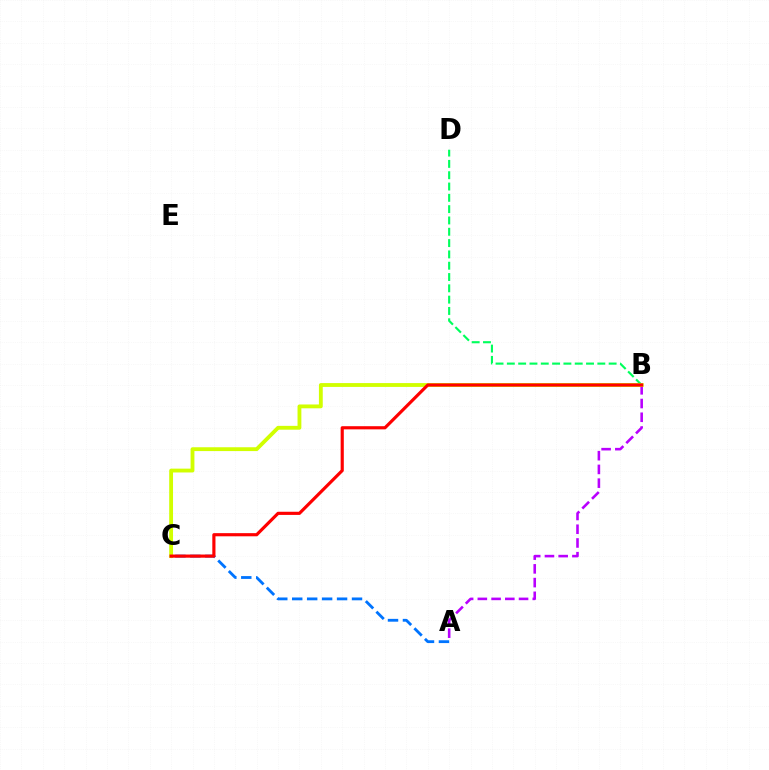{('B', 'D'): [{'color': '#00ff5c', 'line_style': 'dashed', 'thickness': 1.54}], ('A', 'B'): [{'color': '#b900ff', 'line_style': 'dashed', 'thickness': 1.87}], ('A', 'C'): [{'color': '#0074ff', 'line_style': 'dashed', 'thickness': 2.03}], ('B', 'C'): [{'color': '#d1ff00', 'line_style': 'solid', 'thickness': 2.76}, {'color': '#ff0000', 'line_style': 'solid', 'thickness': 2.27}]}